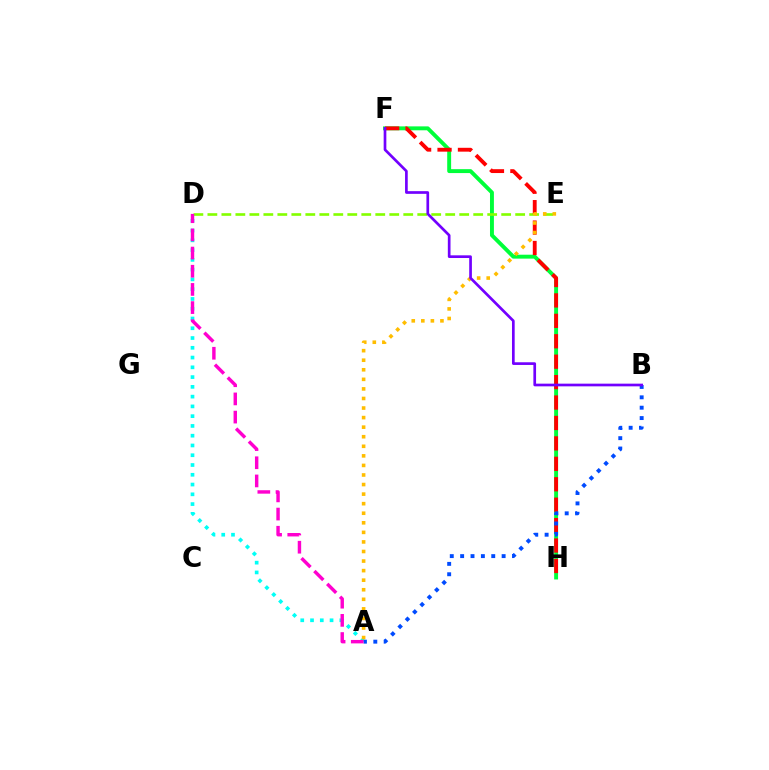{('F', 'H'): [{'color': '#00ff39', 'line_style': 'solid', 'thickness': 2.82}, {'color': '#ff0000', 'line_style': 'dashed', 'thickness': 2.77}], ('D', 'E'): [{'color': '#84ff00', 'line_style': 'dashed', 'thickness': 1.9}], ('A', 'D'): [{'color': '#00fff6', 'line_style': 'dotted', 'thickness': 2.65}, {'color': '#ff00cf', 'line_style': 'dashed', 'thickness': 2.47}], ('A', 'E'): [{'color': '#ffbd00', 'line_style': 'dotted', 'thickness': 2.6}], ('A', 'B'): [{'color': '#004bff', 'line_style': 'dotted', 'thickness': 2.82}], ('B', 'F'): [{'color': '#7200ff', 'line_style': 'solid', 'thickness': 1.93}]}